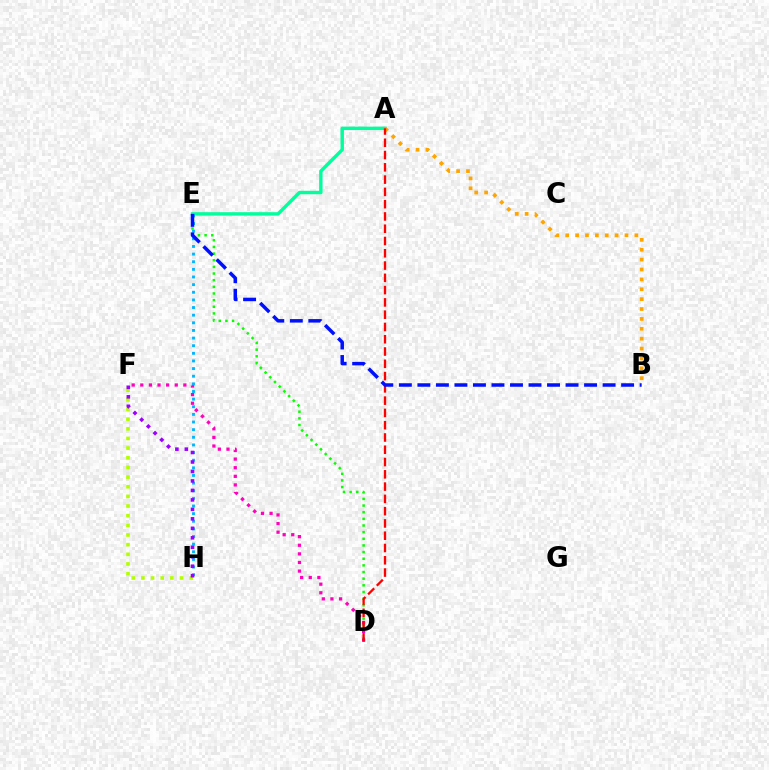{('D', 'E'): [{'color': '#08ff00', 'line_style': 'dotted', 'thickness': 1.81}], ('A', 'E'): [{'color': '#00ff9d', 'line_style': 'solid', 'thickness': 2.46}], ('F', 'H'): [{'color': '#b3ff00', 'line_style': 'dotted', 'thickness': 2.62}, {'color': '#9b00ff', 'line_style': 'dotted', 'thickness': 2.58}], ('D', 'F'): [{'color': '#ff00bd', 'line_style': 'dotted', 'thickness': 2.34}], ('E', 'H'): [{'color': '#00b5ff', 'line_style': 'dotted', 'thickness': 2.07}], ('A', 'B'): [{'color': '#ffa500', 'line_style': 'dotted', 'thickness': 2.68}], ('A', 'D'): [{'color': '#ff0000', 'line_style': 'dashed', 'thickness': 1.67}], ('B', 'E'): [{'color': '#0010ff', 'line_style': 'dashed', 'thickness': 2.52}]}